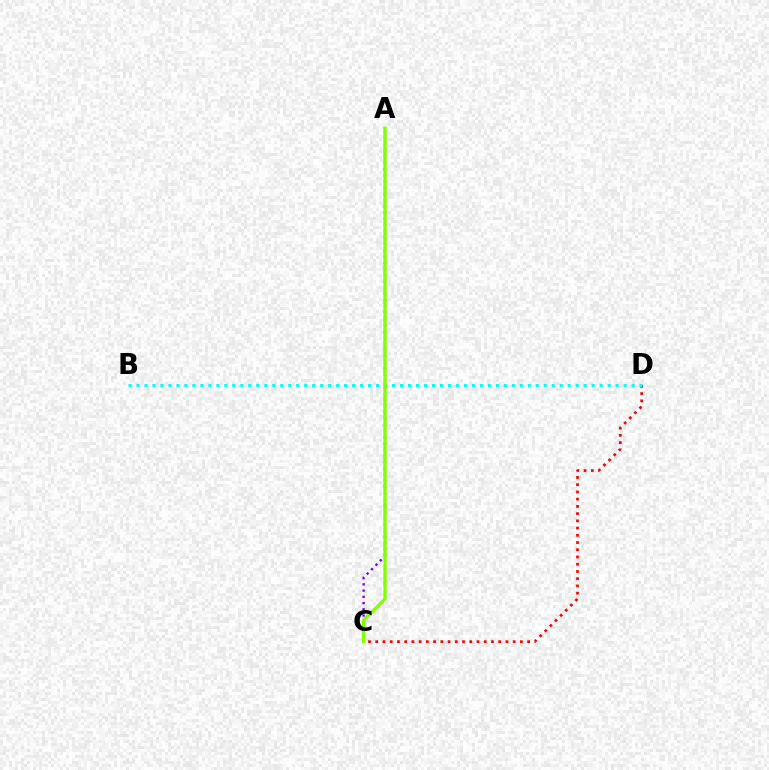{('A', 'C'): [{'color': '#7200ff', 'line_style': 'dotted', 'thickness': 1.69}, {'color': '#84ff00', 'line_style': 'solid', 'thickness': 2.41}], ('C', 'D'): [{'color': '#ff0000', 'line_style': 'dotted', 'thickness': 1.97}], ('B', 'D'): [{'color': '#00fff6', 'line_style': 'dotted', 'thickness': 2.17}]}